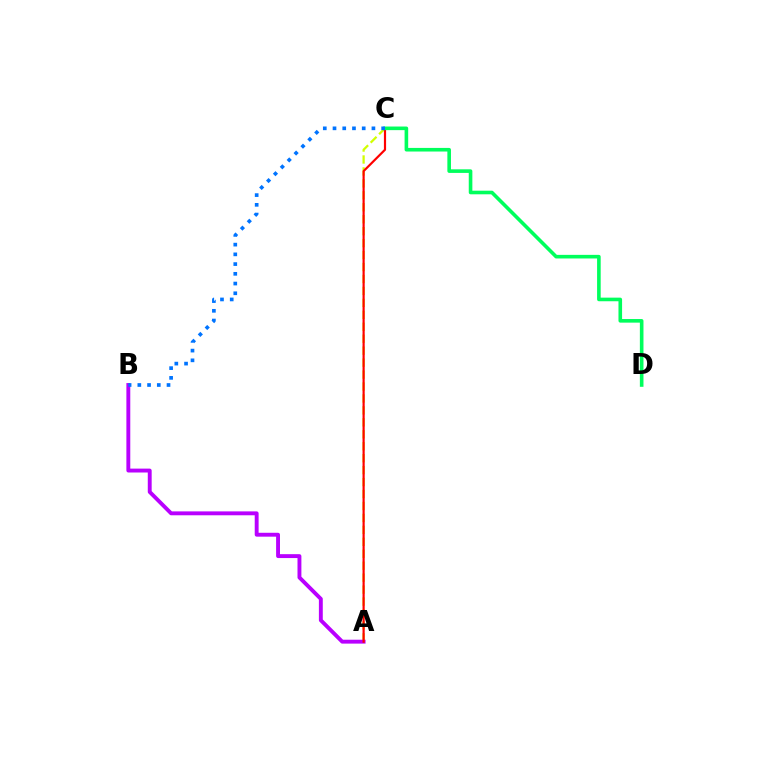{('A', 'C'): [{'color': '#d1ff00', 'line_style': 'dashed', 'thickness': 1.62}, {'color': '#ff0000', 'line_style': 'solid', 'thickness': 1.57}], ('A', 'B'): [{'color': '#b900ff', 'line_style': 'solid', 'thickness': 2.8}], ('C', 'D'): [{'color': '#00ff5c', 'line_style': 'solid', 'thickness': 2.6}], ('B', 'C'): [{'color': '#0074ff', 'line_style': 'dotted', 'thickness': 2.64}]}